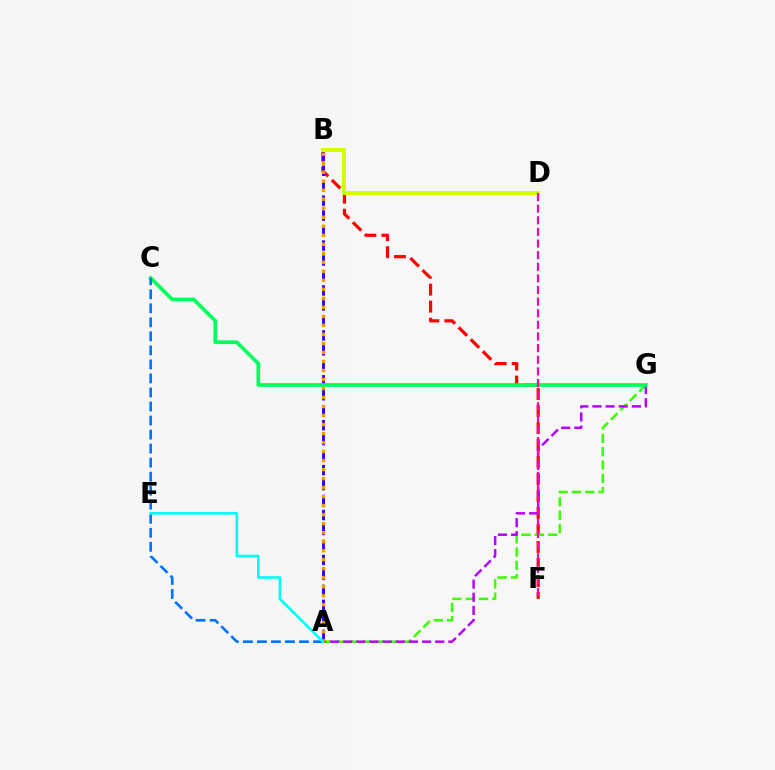{('B', 'F'): [{'color': '#ff0000', 'line_style': 'dashed', 'thickness': 2.31}], ('A', 'G'): [{'color': '#3dff00', 'line_style': 'dashed', 'thickness': 1.81}, {'color': '#b900ff', 'line_style': 'dashed', 'thickness': 1.78}], ('A', 'B'): [{'color': '#2500ff', 'line_style': 'dashed', 'thickness': 2.03}, {'color': '#ff9400', 'line_style': 'dotted', 'thickness': 2.45}], ('C', 'G'): [{'color': '#00ff5c', 'line_style': 'solid', 'thickness': 2.67}], ('A', 'C'): [{'color': '#0074ff', 'line_style': 'dashed', 'thickness': 1.91}], ('B', 'D'): [{'color': '#d1ff00', 'line_style': 'solid', 'thickness': 2.87}], ('D', 'F'): [{'color': '#ff00ac', 'line_style': 'dashed', 'thickness': 1.58}], ('A', 'E'): [{'color': '#00fff6', 'line_style': 'solid', 'thickness': 1.91}]}